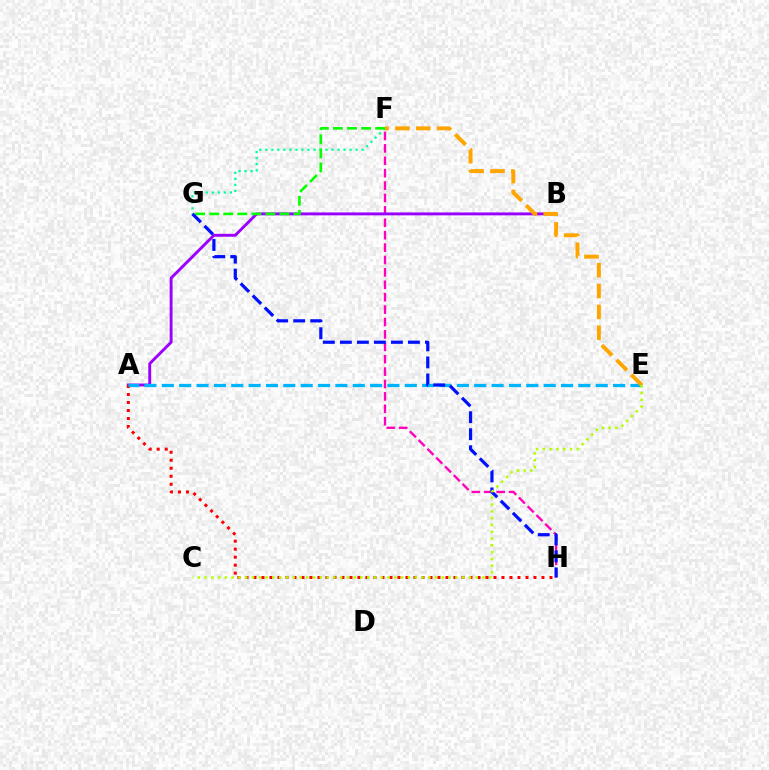{('F', 'H'): [{'color': '#ff00bd', 'line_style': 'dashed', 'thickness': 1.68}], ('F', 'G'): [{'color': '#00ff9d', 'line_style': 'dotted', 'thickness': 1.64}, {'color': '#08ff00', 'line_style': 'dashed', 'thickness': 1.91}], ('A', 'B'): [{'color': '#9b00ff', 'line_style': 'solid', 'thickness': 2.09}], ('A', 'H'): [{'color': '#ff0000', 'line_style': 'dotted', 'thickness': 2.17}], ('A', 'E'): [{'color': '#00b5ff', 'line_style': 'dashed', 'thickness': 2.36}], ('G', 'H'): [{'color': '#0010ff', 'line_style': 'dashed', 'thickness': 2.31}], ('E', 'F'): [{'color': '#ffa500', 'line_style': 'dashed', 'thickness': 2.84}], ('C', 'E'): [{'color': '#b3ff00', 'line_style': 'dotted', 'thickness': 1.84}]}